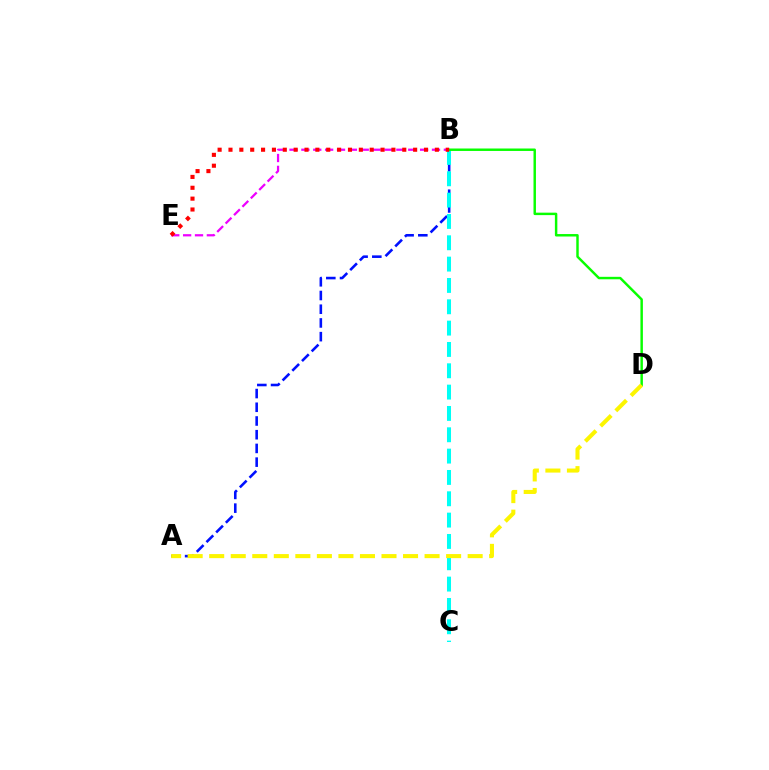{('B', 'E'): [{'color': '#ee00ff', 'line_style': 'dashed', 'thickness': 1.61}, {'color': '#ff0000', 'line_style': 'dotted', 'thickness': 2.95}], ('A', 'B'): [{'color': '#0010ff', 'line_style': 'dashed', 'thickness': 1.86}], ('B', 'C'): [{'color': '#00fff6', 'line_style': 'dashed', 'thickness': 2.9}], ('B', 'D'): [{'color': '#08ff00', 'line_style': 'solid', 'thickness': 1.77}], ('A', 'D'): [{'color': '#fcf500', 'line_style': 'dashed', 'thickness': 2.93}]}